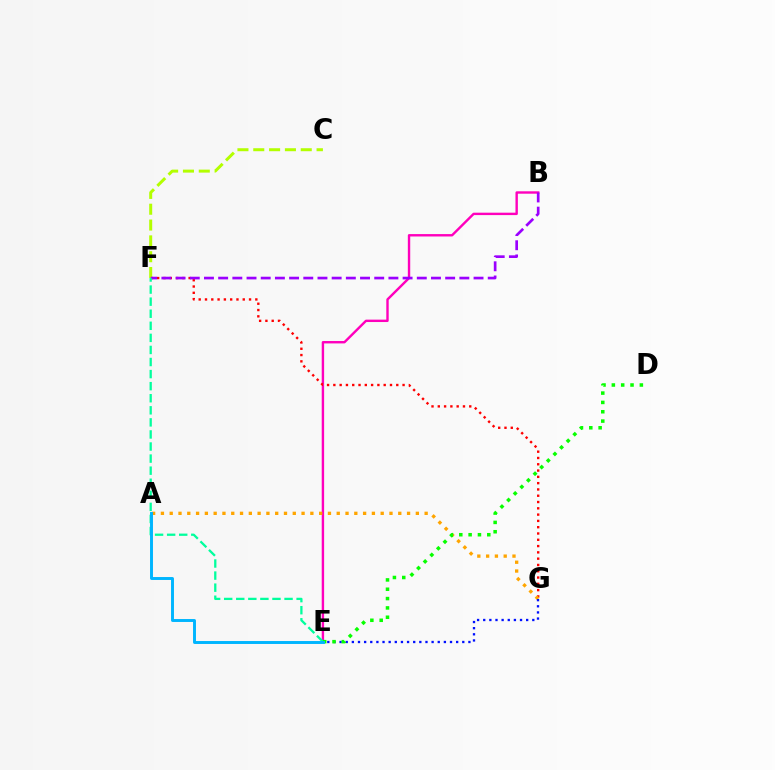{('B', 'E'): [{'color': '#ff00bd', 'line_style': 'solid', 'thickness': 1.73}], ('F', 'G'): [{'color': '#ff0000', 'line_style': 'dotted', 'thickness': 1.71}], ('C', 'F'): [{'color': '#b3ff00', 'line_style': 'dashed', 'thickness': 2.15}], ('A', 'G'): [{'color': '#ffa500', 'line_style': 'dotted', 'thickness': 2.39}], ('B', 'F'): [{'color': '#9b00ff', 'line_style': 'dashed', 'thickness': 1.93}], ('E', 'G'): [{'color': '#0010ff', 'line_style': 'dotted', 'thickness': 1.67}], ('E', 'F'): [{'color': '#00ff9d', 'line_style': 'dashed', 'thickness': 1.64}], ('D', 'E'): [{'color': '#08ff00', 'line_style': 'dotted', 'thickness': 2.54}], ('A', 'E'): [{'color': '#00b5ff', 'line_style': 'solid', 'thickness': 2.12}]}